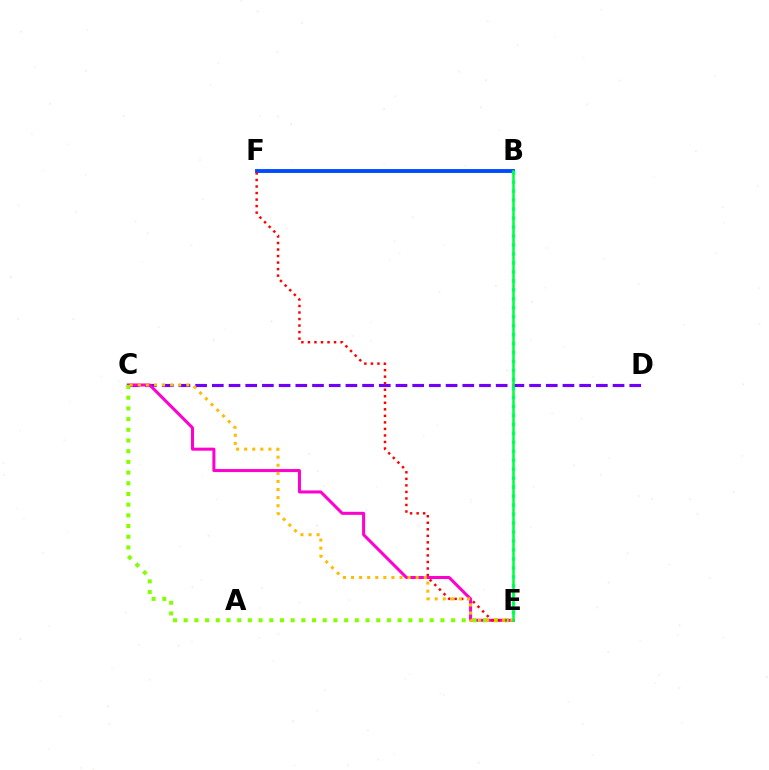{('C', 'D'): [{'color': '#7200ff', 'line_style': 'dashed', 'thickness': 2.27}], ('B', 'F'): [{'color': '#004bff', 'line_style': 'solid', 'thickness': 2.79}], ('B', 'E'): [{'color': '#00fff6', 'line_style': 'dotted', 'thickness': 2.44}, {'color': '#00ff39', 'line_style': 'solid', 'thickness': 1.82}], ('C', 'E'): [{'color': '#ff00cf', 'line_style': 'solid', 'thickness': 2.18}, {'color': '#84ff00', 'line_style': 'dotted', 'thickness': 2.91}, {'color': '#ffbd00', 'line_style': 'dotted', 'thickness': 2.2}], ('E', 'F'): [{'color': '#ff0000', 'line_style': 'dotted', 'thickness': 1.77}]}